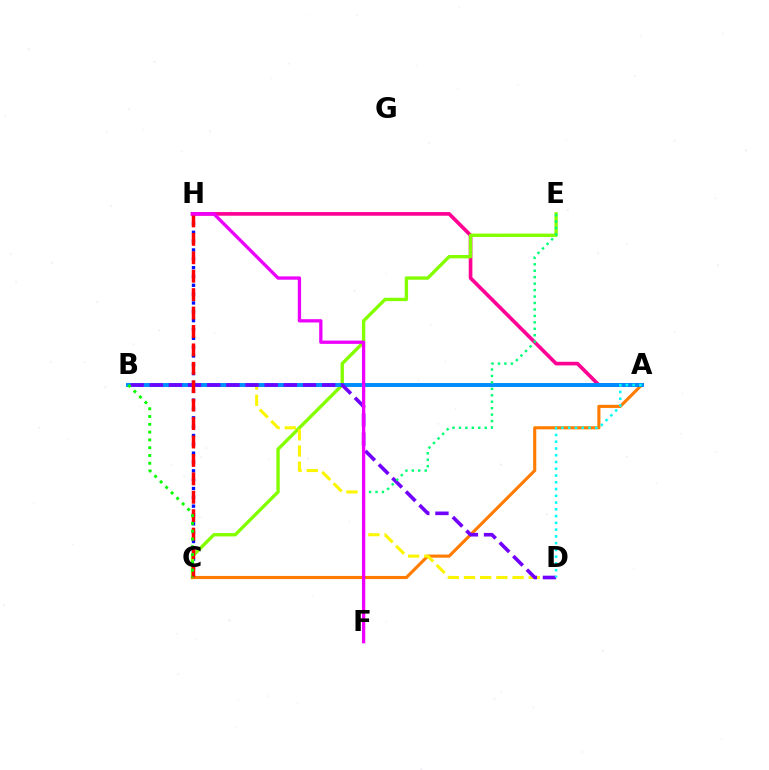{('C', 'H'): [{'color': '#0010ff', 'line_style': 'dotted', 'thickness': 2.4}, {'color': '#ff0000', 'line_style': 'dashed', 'thickness': 2.5}], ('A', 'H'): [{'color': '#ff0094', 'line_style': 'solid', 'thickness': 2.63}], ('C', 'E'): [{'color': '#84ff00', 'line_style': 'solid', 'thickness': 2.42}], ('A', 'C'): [{'color': '#ff7c00', 'line_style': 'solid', 'thickness': 2.25}], ('B', 'D'): [{'color': '#fcf500', 'line_style': 'dashed', 'thickness': 2.2}, {'color': '#7200ff', 'line_style': 'dashed', 'thickness': 2.6}], ('A', 'B'): [{'color': '#008cff', 'line_style': 'solid', 'thickness': 2.82}], ('A', 'D'): [{'color': '#00fff6', 'line_style': 'dotted', 'thickness': 1.84}], ('B', 'C'): [{'color': '#08ff00', 'line_style': 'dotted', 'thickness': 2.12}], ('E', 'F'): [{'color': '#00ff74', 'line_style': 'dotted', 'thickness': 1.75}], ('F', 'H'): [{'color': '#ee00ff', 'line_style': 'solid', 'thickness': 2.38}]}